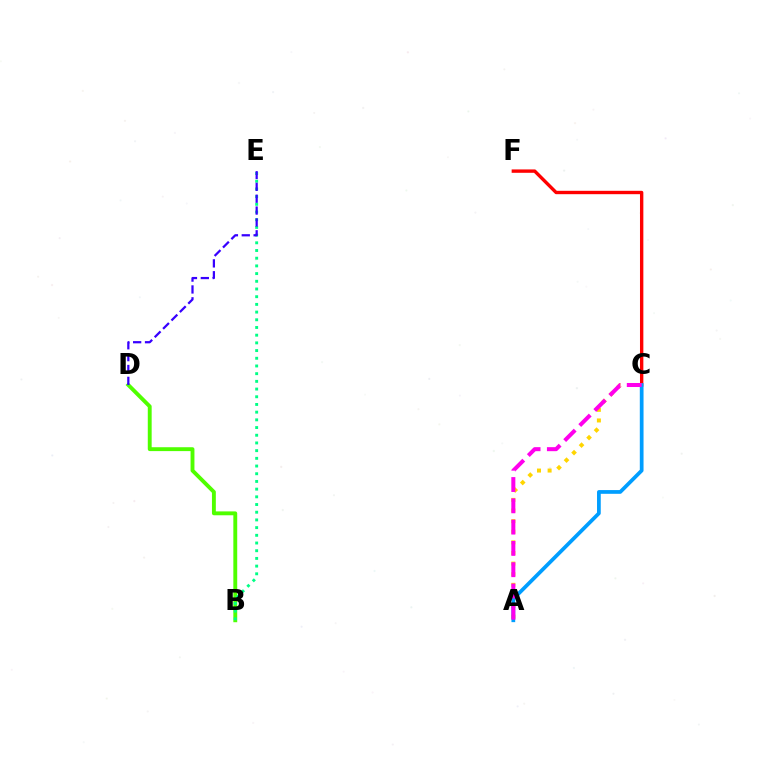{('C', 'F'): [{'color': '#ff0000', 'line_style': 'solid', 'thickness': 2.43}], ('B', 'D'): [{'color': '#4fff00', 'line_style': 'solid', 'thickness': 2.79}], ('B', 'E'): [{'color': '#00ff86', 'line_style': 'dotted', 'thickness': 2.09}], ('A', 'C'): [{'color': '#ffd500', 'line_style': 'dotted', 'thickness': 2.88}, {'color': '#009eff', 'line_style': 'solid', 'thickness': 2.69}, {'color': '#ff00ed', 'line_style': 'dashed', 'thickness': 2.89}], ('D', 'E'): [{'color': '#3700ff', 'line_style': 'dashed', 'thickness': 1.61}]}